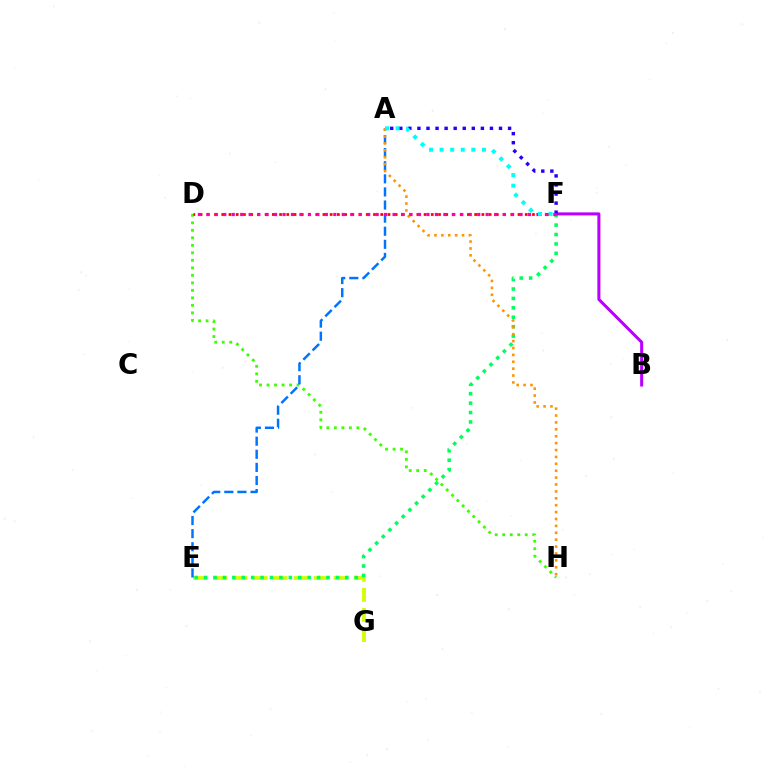{('E', 'G'): [{'color': '#d1ff00', 'line_style': 'dashed', 'thickness': 2.73}], ('D', 'H'): [{'color': '#3dff00', 'line_style': 'dotted', 'thickness': 2.04}], ('E', 'F'): [{'color': '#00ff5c', 'line_style': 'dotted', 'thickness': 2.56}], ('D', 'F'): [{'color': '#ff0000', 'line_style': 'dotted', 'thickness': 1.96}, {'color': '#ff00ac', 'line_style': 'dotted', 'thickness': 2.3}], ('A', 'E'): [{'color': '#0074ff', 'line_style': 'dashed', 'thickness': 1.78}], ('B', 'F'): [{'color': '#b900ff', 'line_style': 'solid', 'thickness': 2.18}], ('A', 'F'): [{'color': '#2500ff', 'line_style': 'dotted', 'thickness': 2.46}, {'color': '#00fff6', 'line_style': 'dotted', 'thickness': 2.87}], ('A', 'H'): [{'color': '#ff9400', 'line_style': 'dotted', 'thickness': 1.87}]}